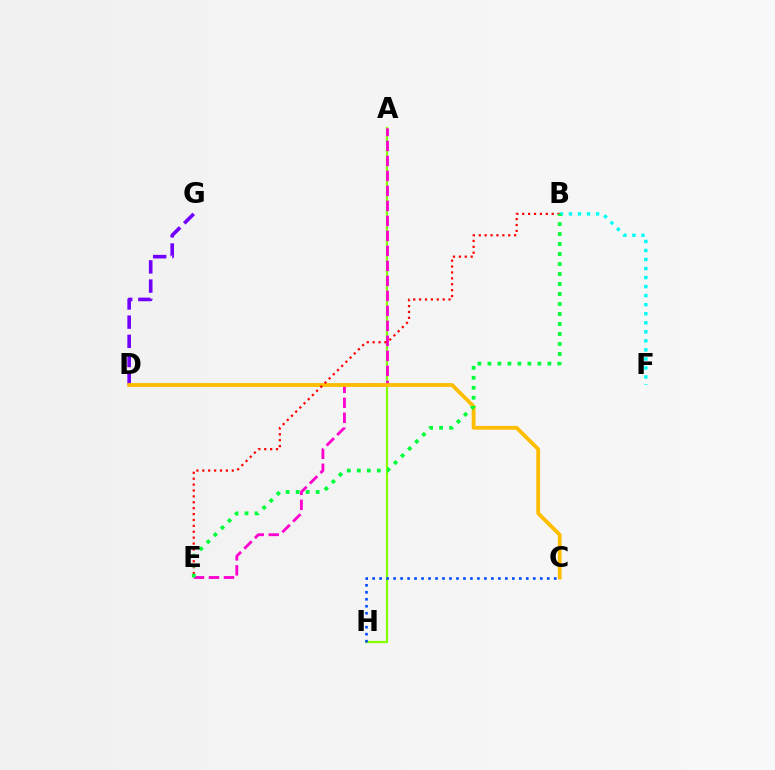{('A', 'H'): [{'color': '#84ff00', 'line_style': 'solid', 'thickness': 1.59}], ('C', 'H'): [{'color': '#004bff', 'line_style': 'dotted', 'thickness': 1.9}], ('A', 'E'): [{'color': '#ff00cf', 'line_style': 'dashed', 'thickness': 2.04}], ('D', 'G'): [{'color': '#7200ff', 'line_style': 'dashed', 'thickness': 2.61}], ('C', 'D'): [{'color': '#ffbd00', 'line_style': 'solid', 'thickness': 2.72}], ('B', 'E'): [{'color': '#ff0000', 'line_style': 'dotted', 'thickness': 1.6}, {'color': '#00ff39', 'line_style': 'dotted', 'thickness': 2.71}], ('B', 'F'): [{'color': '#00fff6', 'line_style': 'dotted', 'thickness': 2.45}]}